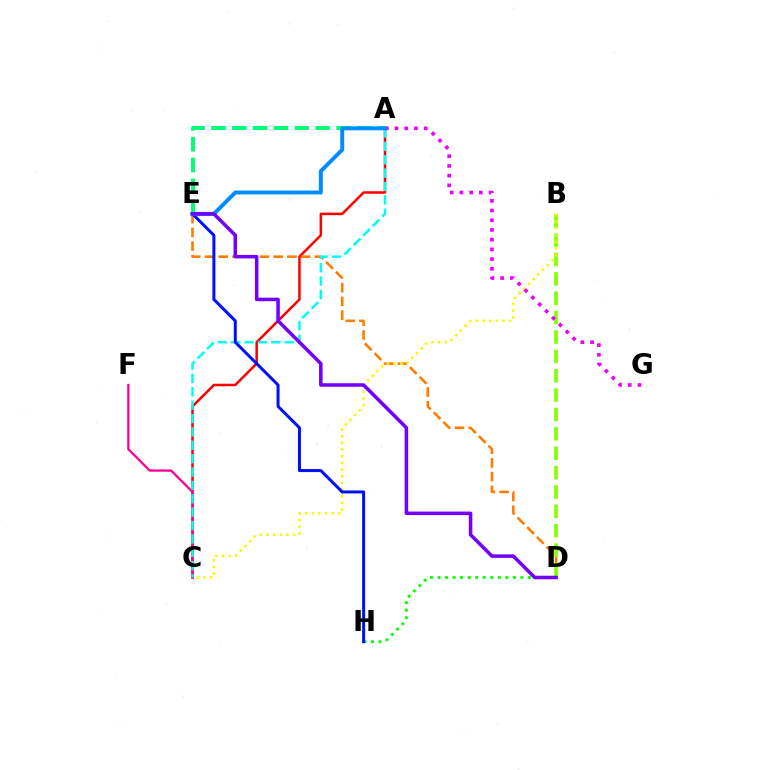{('A', 'C'): [{'color': '#ff0000', 'line_style': 'solid', 'thickness': 1.81}, {'color': '#00fff6', 'line_style': 'dashed', 'thickness': 1.82}], ('D', 'E'): [{'color': '#ff7c00', 'line_style': 'dashed', 'thickness': 1.87}, {'color': '#7200ff', 'line_style': 'solid', 'thickness': 2.54}], ('A', 'E'): [{'color': '#00ff74', 'line_style': 'dashed', 'thickness': 2.83}, {'color': '#008cff', 'line_style': 'solid', 'thickness': 2.84}], ('B', 'D'): [{'color': '#84ff00', 'line_style': 'dashed', 'thickness': 2.63}], ('C', 'F'): [{'color': '#ff0094', 'line_style': 'solid', 'thickness': 1.65}], ('D', 'H'): [{'color': '#08ff00', 'line_style': 'dotted', 'thickness': 2.05}], ('B', 'C'): [{'color': '#fcf500', 'line_style': 'dotted', 'thickness': 1.81}], ('E', 'H'): [{'color': '#0010ff', 'line_style': 'solid', 'thickness': 2.16}], ('A', 'G'): [{'color': '#ee00ff', 'line_style': 'dotted', 'thickness': 2.64}]}